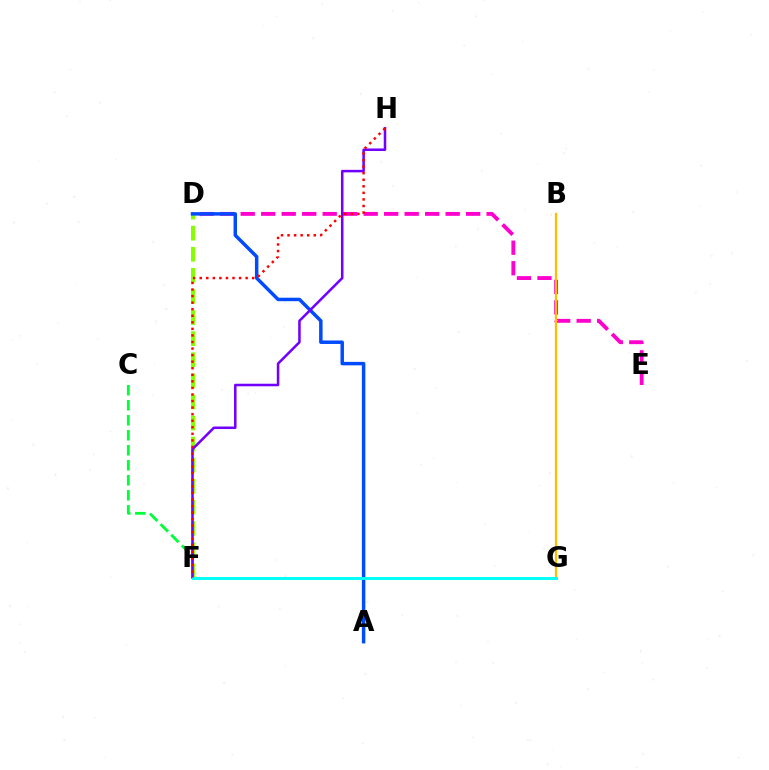{('D', 'E'): [{'color': '#ff00cf', 'line_style': 'dashed', 'thickness': 2.78}], ('C', 'F'): [{'color': '#00ff39', 'line_style': 'dashed', 'thickness': 2.04}], ('D', 'F'): [{'color': '#84ff00', 'line_style': 'dashed', 'thickness': 2.87}], ('A', 'D'): [{'color': '#004bff', 'line_style': 'solid', 'thickness': 2.5}], ('B', 'G'): [{'color': '#ffbd00', 'line_style': 'solid', 'thickness': 1.63}], ('F', 'H'): [{'color': '#7200ff', 'line_style': 'solid', 'thickness': 1.82}, {'color': '#ff0000', 'line_style': 'dotted', 'thickness': 1.78}], ('F', 'G'): [{'color': '#00fff6', 'line_style': 'solid', 'thickness': 2.12}]}